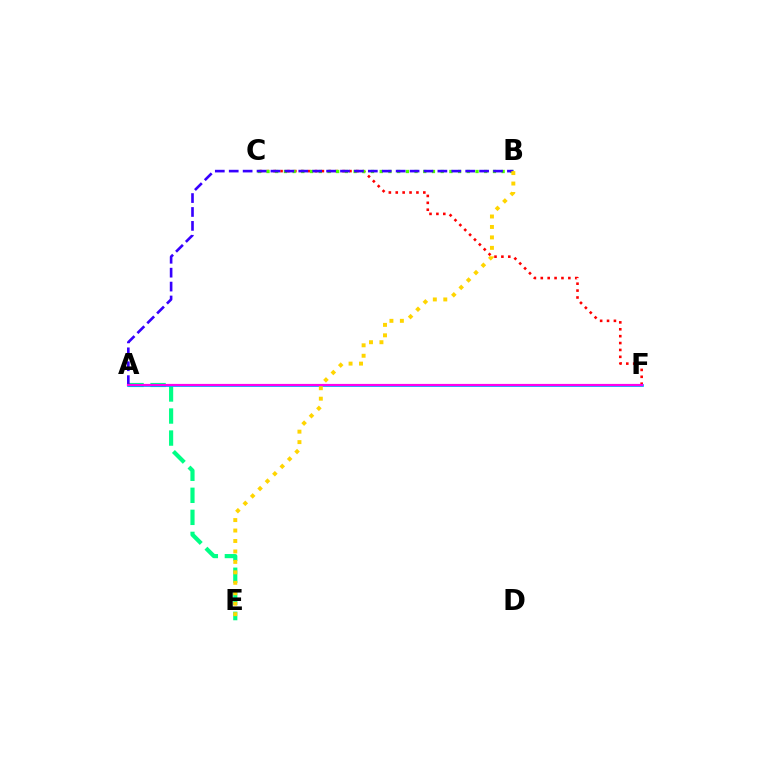{('A', 'E'): [{'color': '#00ff86', 'line_style': 'dashed', 'thickness': 2.99}], ('C', 'F'): [{'color': '#ff0000', 'line_style': 'dotted', 'thickness': 1.87}], ('B', 'C'): [{'color': '#4fff00', 'line_style': 'dotted', 'thickness': 2.37}], ('A', 'B'): [{'color': '#3700ff', 'line_style': 'dashed', 'thickness': 1.89}], ('A', 'F'): [{'color': '#009eff', 'line_style': 'solid', 'thickness': 1.94}, {'color': '#ff00ed', 'line_style': 'solid', 'thickness': 1.57}], ('B', 'E'): [{'color': '#ffd500', 'line_style': 'dotted', 'thickness': 2.84}]}